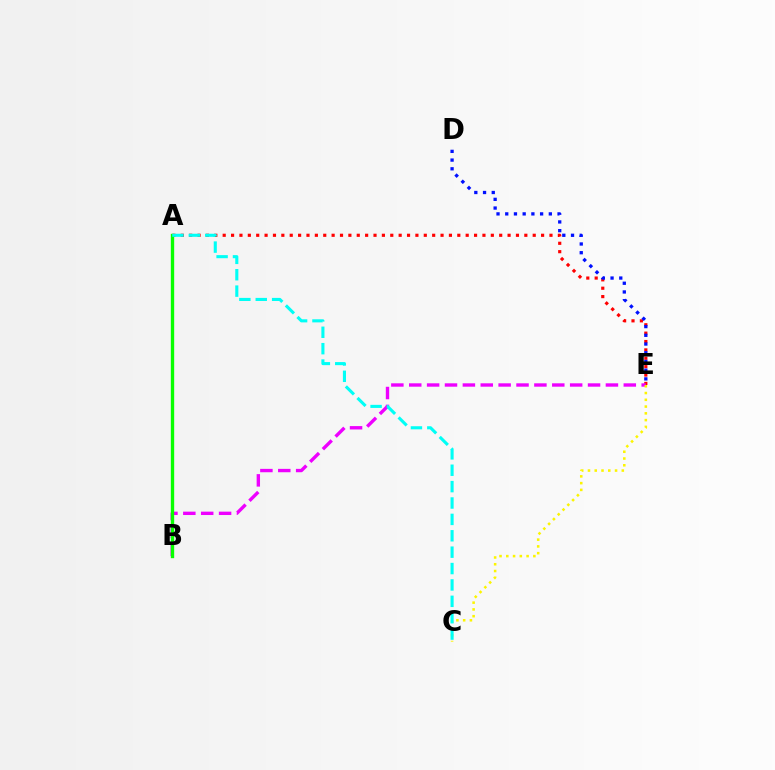{('A', 'E'): [{'color': '#ff0000', 'line_style': 'dotted', 'thickness': 2.28}], ('D', 'E'): [{'color': '#0010ff', 'line_style': 'dotted', 'thickness': 2.37}], ('B', 'E'): [{'color': '#ee00ff', 'line_style': 'dashed', 'thickness': 2.43}], ('A', 'B'): [{'color': '#08ff00', 'line_style': 'solid', 'thickness': 2.41}], ('C', 'E'): [{'color': '#fcf500', 'line_style': 'dotted', 'thickness': 1.84}], ('A', 'C'): [{'color': '#00fff6', 'line_style': 'dashed', 'thickness': 2.23}]}